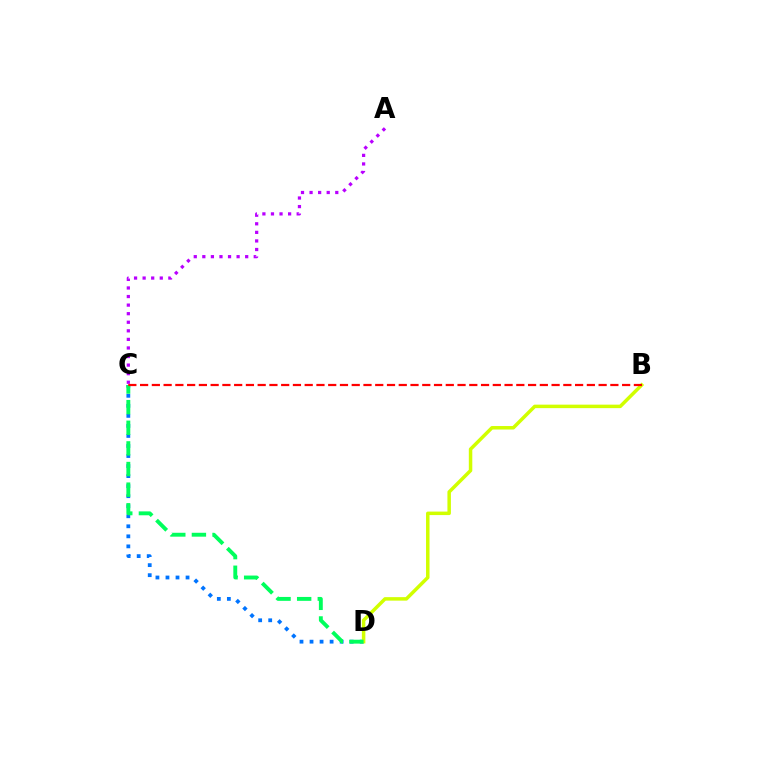{('C', 'D'): [{'color': '#0074ff', 'line_style': 'dotted', 'thickness': 2.73}, {'color': '#00ff5c', 'line_style': 'dashed', 'thickness': 2.8}], ('B', 'D'): [{'color': '#d1ff00', 'line_style': 'solid', 'thickness': 2.51}], ('A', 'C'): [{'color': '#b900ff', 'line_style': 'dotted', 'thickness': 2.33}], ('B', 'C'): [{'color': '#ff0000', 'line_style': 'dashed', 'thickness': 1.6}]}